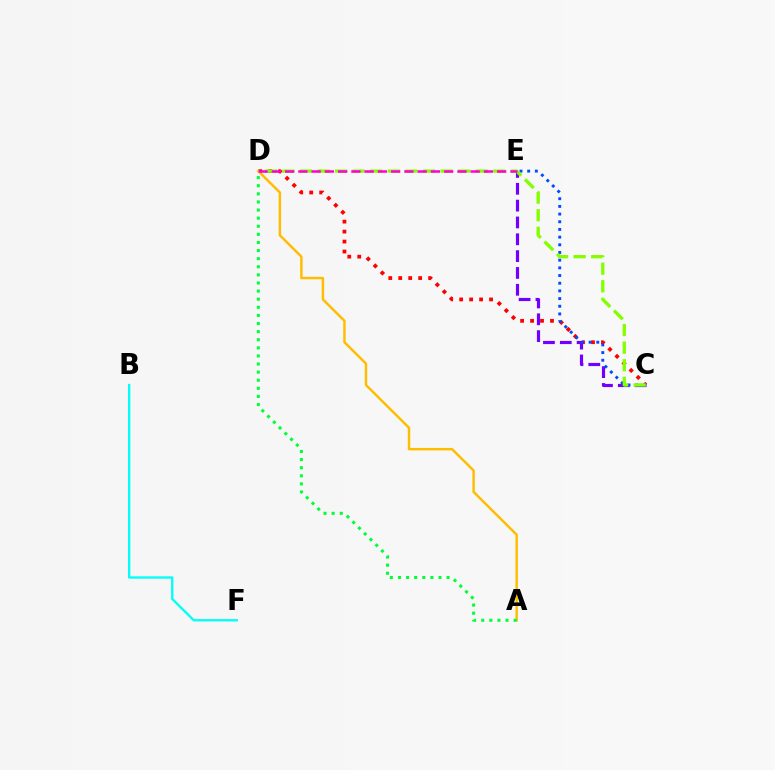{('C', 'D'): [{'color': '#ff0000', 'line_style': 'dotted', 'thickness': 2.71}, {'color': '#84ff00', 'line_style': 'dashed', 'thickness': 2.39}], ('C', 'E'): [{'color': '#7200ff', 'line_style': 'dashed', 'thickness': 2.29}, {'color': '#004bff', 'line_style': 'dotted', 'thickness': 2.09}], ('A', 'D'): [{'color': '#ffbd00', 'line_style': 'solid', 'thickness': 1.77}, {'color': '#00ff39', 'line_style': 'dotted', 'thickness': 2.2}], ('B', 'F'): [{'color': '#00fff6', 'line_style': 'solid', 'thickness': 1.66}], ('D', 'E'): [{'color': '#ff00cf', 'line_style': 'dashed', 'thickness': 1.8}]}